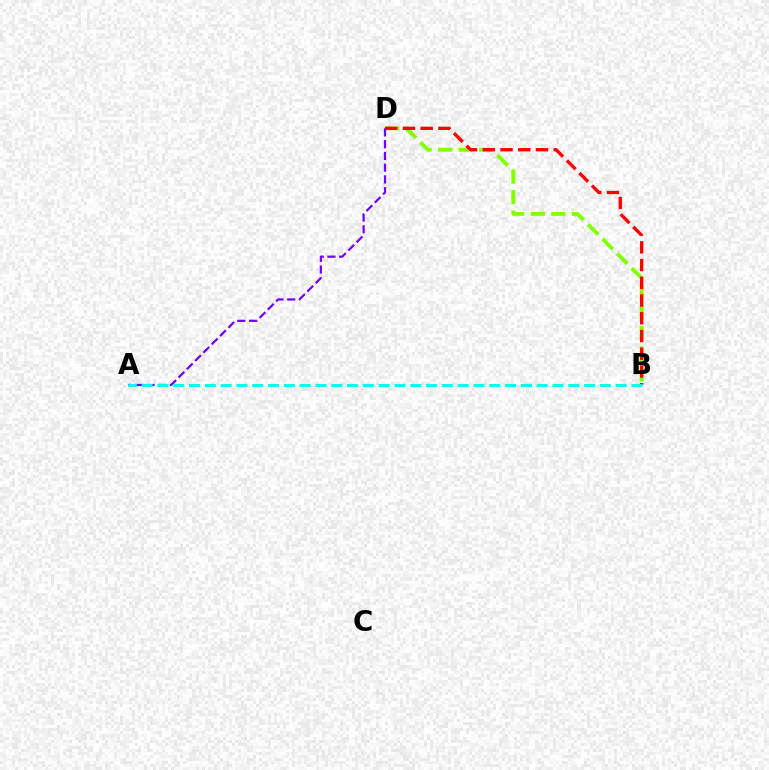{('B', 'D'): [{'color': '#84ff00', 'line_style': 'dashed', 'thickness': 2.8}, {'color': '#ff0000', 'line_style': 'dashed', 'thickness': 2.41}], ('A', 'D'): [{'color': '#7200ff', 'line_style': 'dashed', 'thickness': 1.6}], ('A', 'B'): [{'color': '#00fff6', 'line_style': 'dashed', 'thickness': 2.15}]}